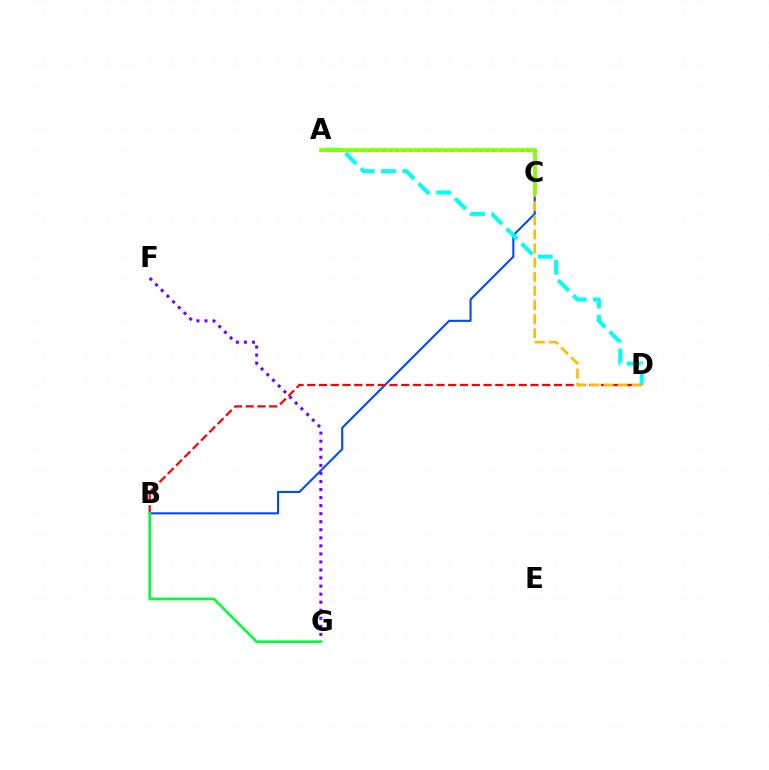{('B', 'C'): [{'color': '#004bff', 'line_style': 'solid', 'thickness': 1.51}], ('A', 'C'): [{'color': '#ff00cf', 'line_style': 'dotted', 'thickness': 1.88}, {'color': '#84ff00', 'line_style': 'solid', 'thickness': 2.66}], ('A', 'D'): [{'color': '#00fff6', 'line_style': 'dashed', 'thickness': 2.9}], ('B', 'D'): [{'color': '#ff0000', 'line_style': 'dashed', 'thickness': 1.6}], ('F', 'G'): [{'color': '#7200ff', 'line_style': 'dotted', 'thickness': 2.19}], ('B', 'G'): [{'color': '#00ff39', 'line_style': 'solid', 'thickness': 1.91}], ('C', 'D'): [{'color': '#ffbd00', 'line_style': 'dashed', 'thickness': 1.92}]}